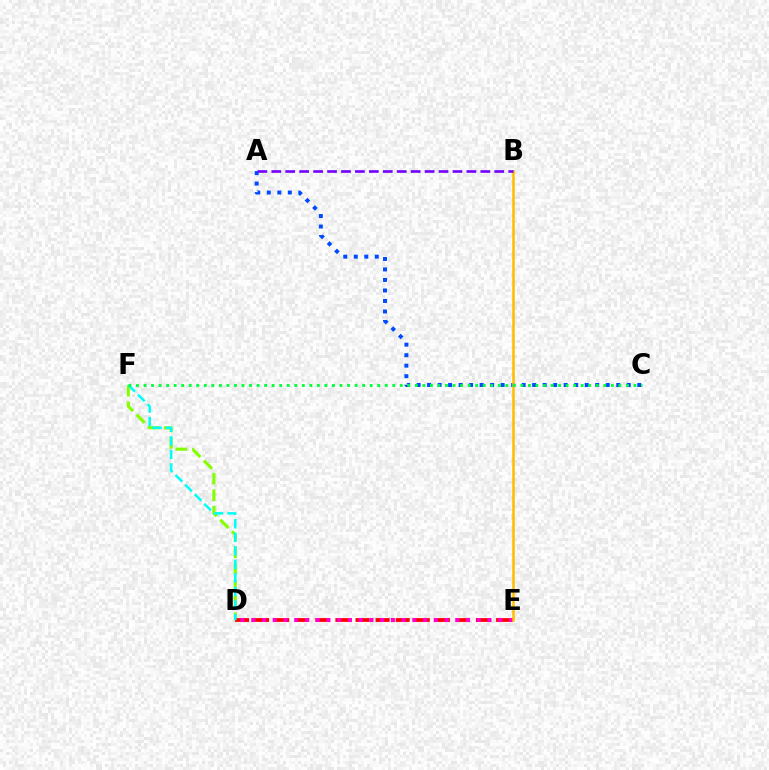{('D', 'F'): [{'color': '#84ff00', 'line_style': 'dashed', 'thickness': 2.24}, {'color': '#00fff6', 'line_style': 'dashed', 'thickness': 1.84}], ('D', 'E'): [{'color': '#ff0000', 'line_style': 'dashed', 'thickness': 2.73}, {'color': '#ff00cf', 'line_style': 'dotted', 'thickness': 2.92}], ('A', 'C'): [{'color': '#004bff', 'line_style': 'dotted', 'thickness': 2.85}], ('B', 'E'): [{'color': '#ffbd00', 'line_style': 'solid', 'thickness': 1.83}], ('A', 'B'): [{'color': '#7200ff', 'line_style': 'dashed', 'thickness': 1.89}], ('C', 'F'): [{'color': '#00ff39', 'line_style': 'dotted', 'thickness': 2.05}]}